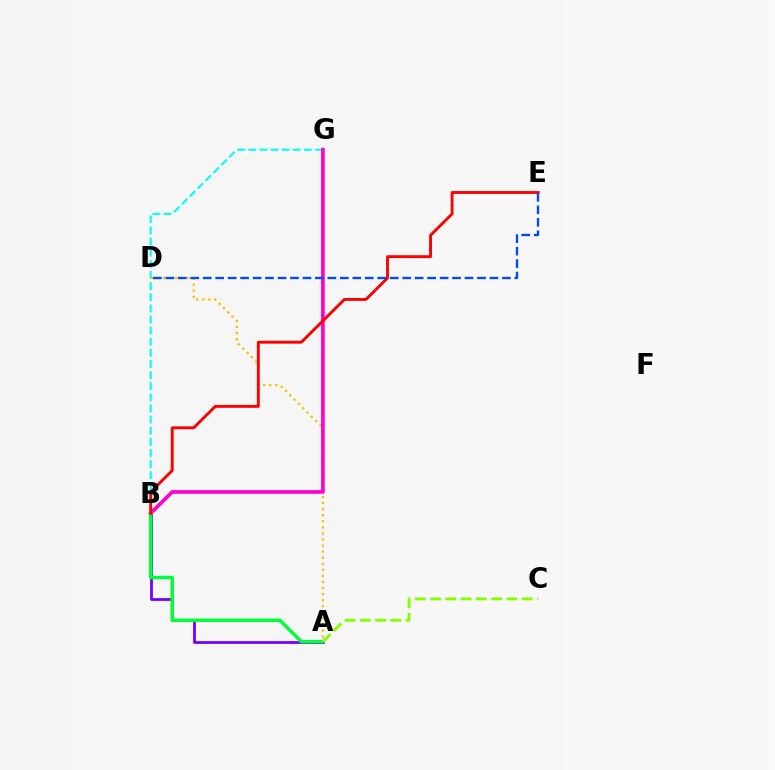{('A', 'B'): [{'color': '#7200ff', 'line_style': 'solid', 'thickness': 2.0}, {'color': '#00ff39', 'line_style': 'solid', 'thickness': 2.49}], ('B', 'G'): [{'color': '#00fff6', 'line_style': 'dashed', 'thickness': 1.51}, {'color': '#ff00cf', 'line_style': 'solid', 'thickness': 2.65}], ('A', 'D'): [{'color': '#ffbd00', 'line_style': 'dotted', 'thickness': 1.65}], ('B', 'E'): [{'color': '#ff0000', 'line_style': 'solid', 'thickness': 2.07}], ('D', 'E'): [{'color': '#004bff', 'line_style': 'dashed', 'thickness': 1.69}], ('A', 'C'): [{'color': '#84ff00', 'line_style': 'dashed', 'thickness': 2.08}]}